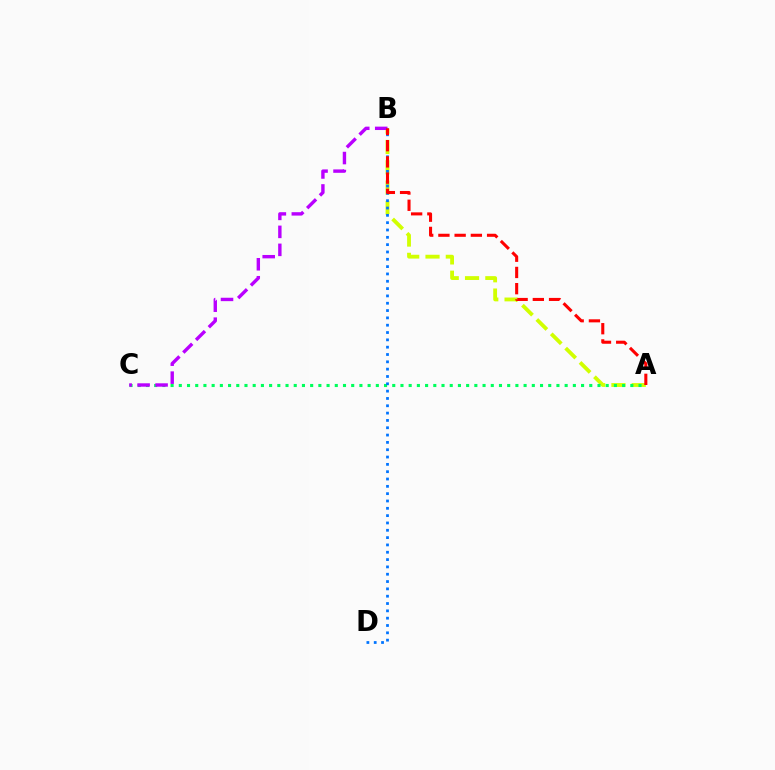{('A', 'B'): [{'color': '#d1ff00', 'line_style': 'dashed', 'thickness': 2.76}, {'color': '#ff0000', 'line_style': 'dashed', 'thickness': 2.2}], ('A', 'C'): [{'color': '#00ff5c', 'line_style': 'dotted', 'thickness': 2.23}], ('B', 'C'): [{'color': '#b900ff', 'line_style': 'dashed', 'thickness': 2.44}], ('B', 'D'): [{'color': '#0074ff', 'line_style': 'dotted', 'thickness': 1.99}]}